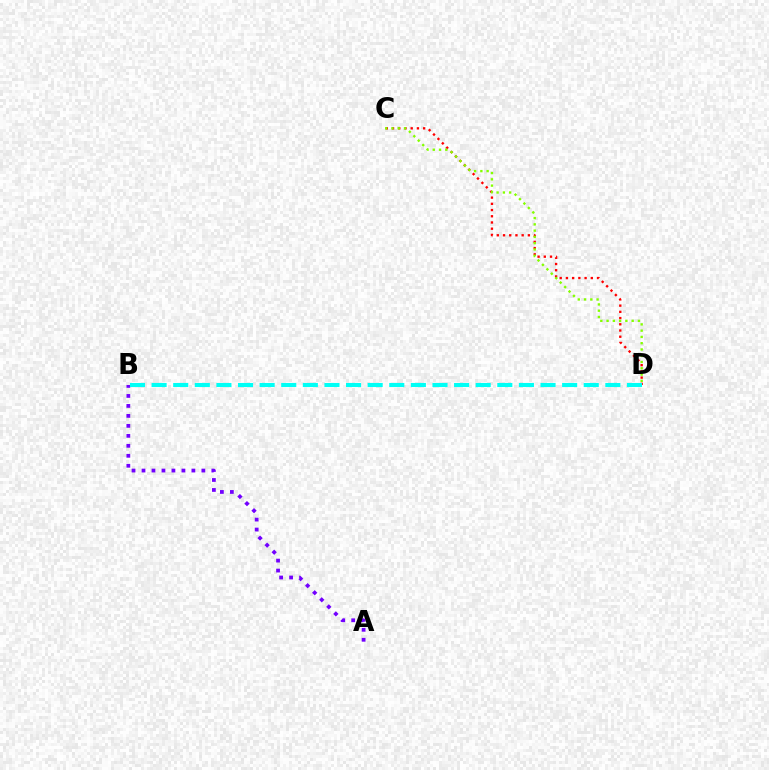{('C', 'D'): [{'color': '#ff0000', 'line_style': 'dotted', 'thickness': 1.69}, {'color': '#84ff00', 'line_style': 'dotted', 'thickness': 1.7}], ('A', 'B'): [{'color': '#7200ff', 'line_style': 'dotted', 'thickness': 2.71}], ('B', 'D'): [{'color': '#00fff6', 'line_style': 'dashed', 'thickness': 2.94}]}